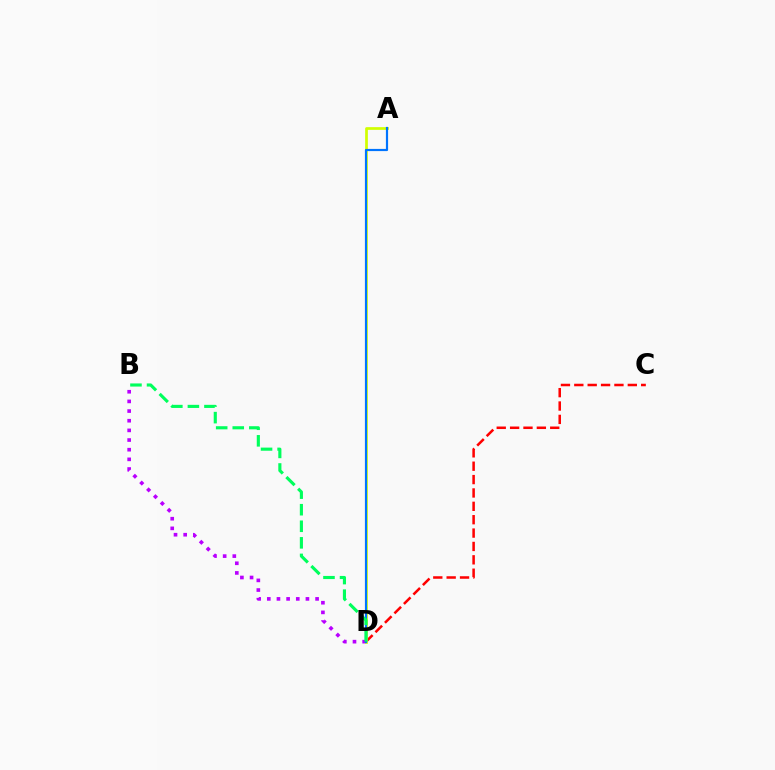{('C', 'D'): [{'color': '#ff0000', 'line_style': 'dashed', 'thickness': 1.82}], ('B', 'D'): [{'color': '#b900ff', 'line_style': 'dotted', 'thickness': 2.62}, {'color': '#00ff5c', 'line_style': 'dashed', 'thickness': 2.25}], ('A', 'D'): [{'color': '#d1ff00', 'line_style': 'solid', 'thickness': 1.95}, {'color': '#0074ff', 'line_style': 'solid', 'thickness': 1.58}]}